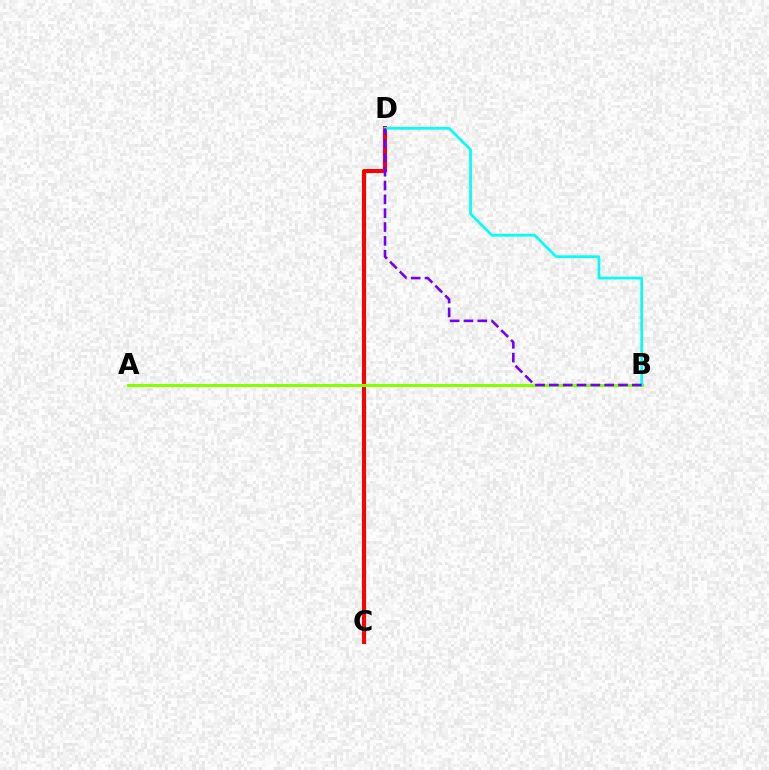{('C', 'D'): [{'color': '#ff0000', 'line_style': 'solid', 'thickness': 2.91}], ('A', 'B'): [{'color': '#84ff00', 'line_style': 'solid', 'thickness': 2.21}], ('B', 'D'): [{'color': '#00fff6', 'line_style': 'solid', 'thickness': 1.94}, {'color': '#7200ff', 'line_style': 'dashed', 'thickness': 1.88}]}